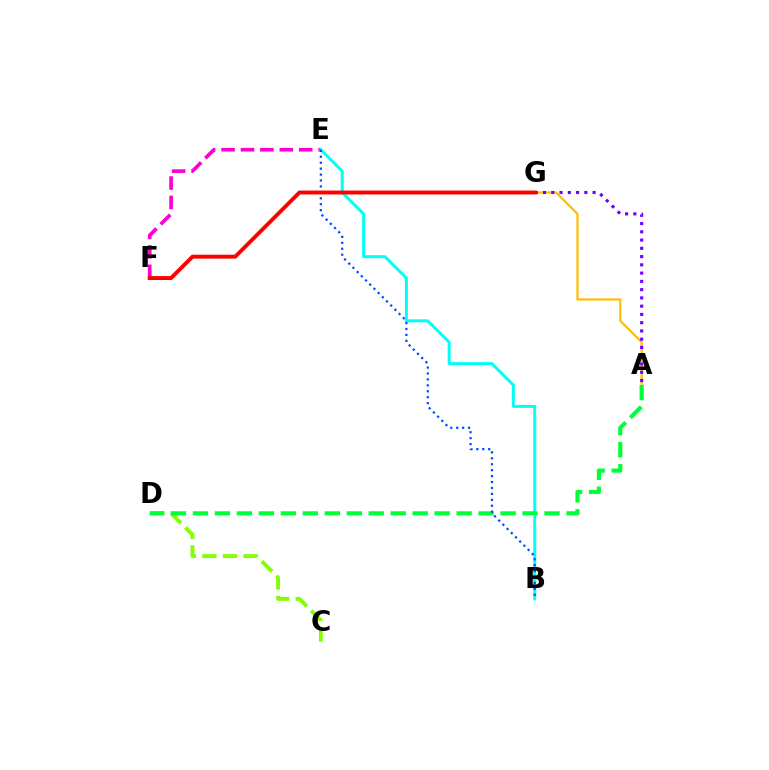{('A', 'G'): [{'color': '#ffbd00', 'line_style': 'solid', 'thickness': 1.58}, {'color': '#7200ff', 'line_style': 'dotted', 'thickness': 2.24}], ('E', 'F'): [{'color': '#ff00cf', 'line_style': 'dashed', 'thickness': 2.64}], ('C', 'D'): [{'color': '#84ff00', 'line_style': 'dashed', 'thickness': 2.8}], ('B', 'E'): [{'color': '#00fff6', 'line_style': 'solid', 'thickness': 2.14}, {'color': '#004bff', 'line_style': 'dotted', 'thickness': 1.61}], ('A', 'D'): [{'color': '#00ff39', 'line_style': 'dashed', 'thickness': 2.99}], ('F', 'G'): [{'color': '#ff0000', 'line_style': 'solid', 'thickness': 2.82}]}